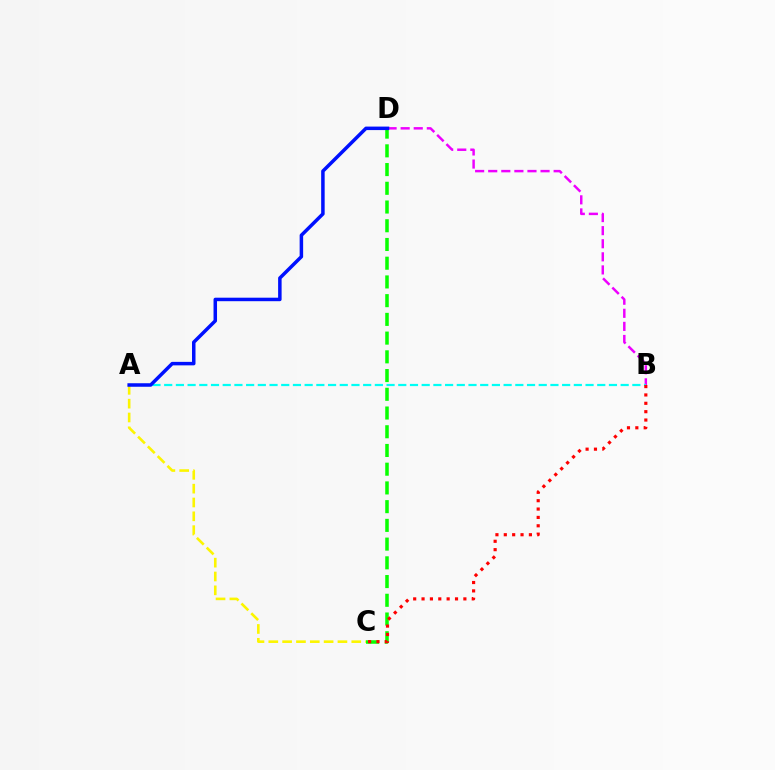{('B', 'D'): [{'color': '#ee00ff', 'line_style': 'dashed', 'thickness': 1.78}], ('A', 'C'): [{'color': '#fcf500', 'line_style': 'dashed', 'thickness': 1.88}], ('C', 'D'): [{'color': '#08ff00', 'line_style': 'dashed', 'thickness': 2.54}], ('A', 'B'): [{'color': '#00fff6', 'line_style': 'dashed', 'thickness': 1.59}], ('B', 'C'): [{'color': '#ff0000', 'line_style': 'dotted', 'thickness': 2.27}], ('A', 'D'): [{'color': '#0010ff', 'line_style': 'solid', 'thickness': 2.52}]}